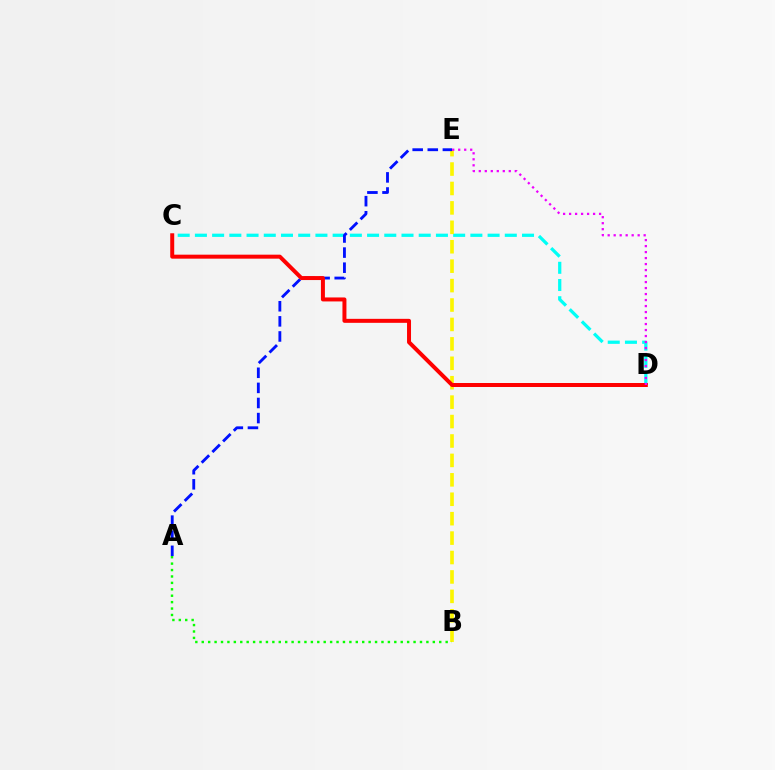{('C', 'D'): [{'color': '#00fff6', 'line_style': 'dashed', 'thickness': 2.34}, {'color': '#ff0000', 'line_style': 'solid', 'thickness': 2.87}], ('B', 'E'): [{'color': '#fcf500', 'line_style': 'dashed', 'thickness': 2.64}], ('A', 'E'): [{'color': '#0010ff', 'line_style': 'dashed', 'thickness': 2.05}], ('A', 'B'): [{'color': '#08ff00', 'line_style': 'dotted', 'thickness': 1.74}], ('D', 'E'): [{'color': '#ee00ff', 'line_style': 'dotted', 'thickness': 1.63}]}